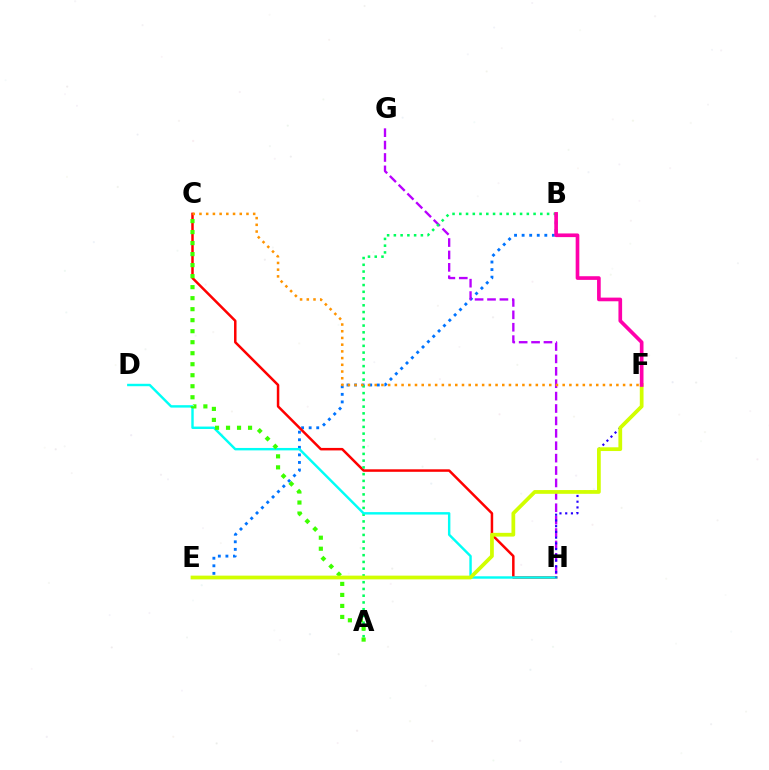{('B', 'E'): [{'color': '#0074ff', 'line_style': 'dotted', 'thickness': 2.06}], ('C', 'H'): [{'color': '#ff0000', 'line_style': 'solid', 'thickness': 1.8}], ('G', 'H'): [{'color': '#b900ff', 'line_style': 'dashed', 'thickness': 1.69}], ('A', 'B'): [{'color': '#00ff5c', 'line_style': 'dotted', 'thickness': 1.83}], ('D', 'H'): [{'color': '#00fff6', 'line_style': 'solid', 'thickness': 1.75}], ('A', 'C'): [{'color': '#3dff00', 'line_style': 'dotted', 'thickness': 2.99}], ('F', 'H'): [{'color': '#2500ff', 'line_style': 'dotted', 'thickness': 1.56}], ('E', 'F'): [{'color': '#d1ff00', 'line_style': 'solid', 'thickness': 2.7}], ('B', 'F'): [{'color': '#ff00ac', 'line_style': 'solid', 'thickness': 2.64}], ('C', 'F'): [{'color': '#ff9400', 'line_style': 'dotted', 'thickness': 1.82}]}